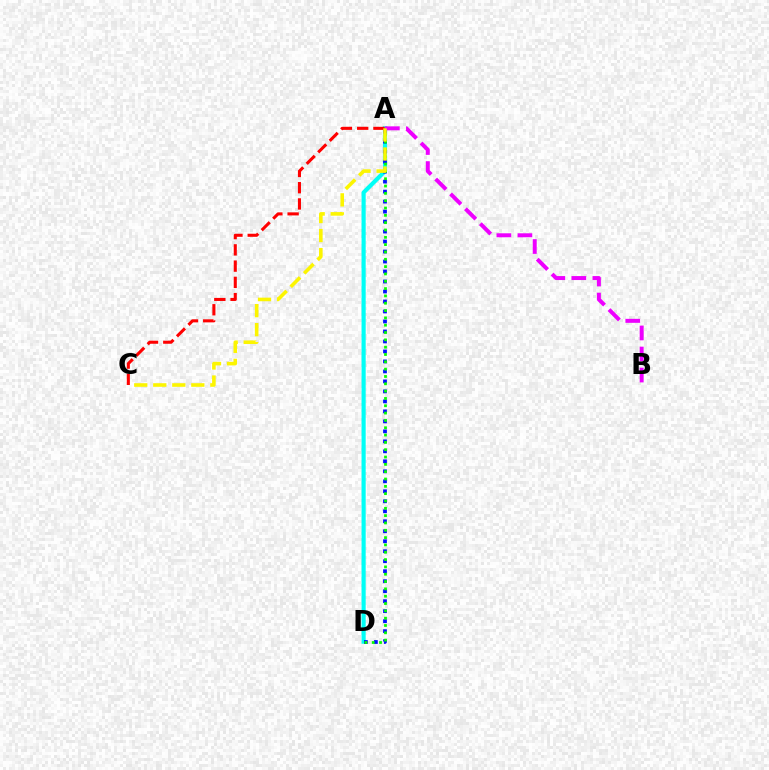{('A', 'D'): [{'color': '#00fff6', 'line_style': 'solid', 'thickness': 2.99}, {'color': '#0010ff', 'line_style': 'dotted', 'thickness': 2.71}, {'color': '#08ff00', 'line_style': 'dotted', 'thickness': 1.99}], ('A', 'B'): [{'color': '#ee00ff', 'line_style': 'dashed', 'thickness': 2.86}], ('A', 'C'): [{'color': '#ff0000', 'line_style': 'dashed', 'thickness': 2.21}, {'color': '#fcf500', 'line_style': 'dashed', 'thickness': 2.59}]}